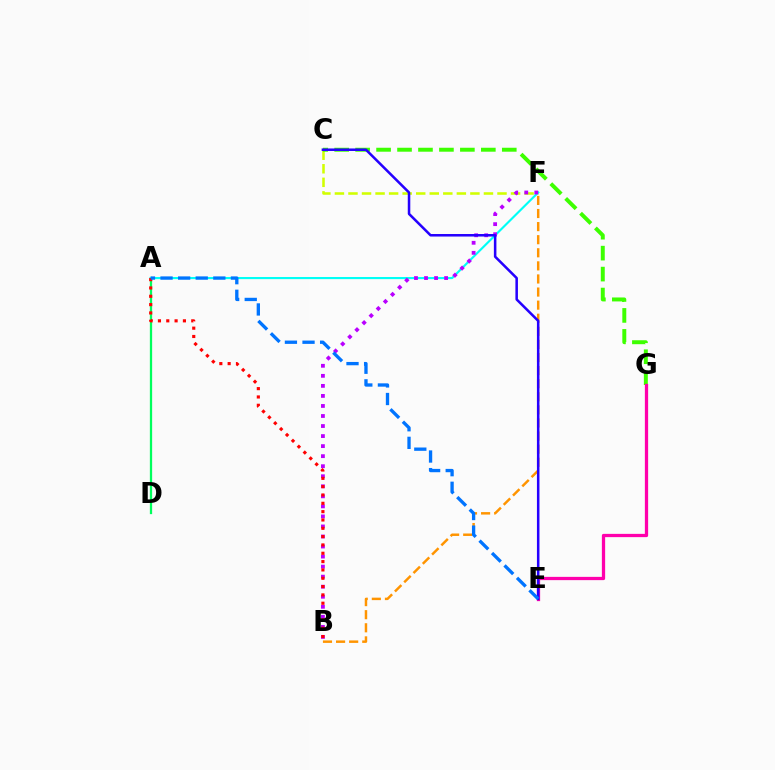{('B', 'F'): [{'color': '#ff9400', 'line_style': 'dashed', 'thickness': 1.78}, {'color': '#b900ff', 'line_style': 'dotted', 'thickness': 2.73}], ('C', 'F'): [{'color': '#d1ff00', 'line_style': 'dashed', 'thickness': 1.84}], ('C', 'G'): [{'color': '#3dff00', 'line_style': 'dashed', 'thickness': 2.85}], ('A', 'D'): [{'color': '#00ff5c', 'line_style': 'solid', 'thickness': 1.64}], ('A', 'F'): [{'color': '#00fff6', 'line_style': 'solid', 'thickness': 1.54}], ('E', 'G'): [{'color': '#ff00ac', 'line_style': 'solid', 'thickness': 2.35}], ('C', 'E'): [{'color': '#2500ff', 'line_style': 'solid', 'thickness': 1.82}], ('A', 'B'): [{'color': '#ff0000', 'line_style': 'dotted', 'thickness': 2.26}], ('A', 'E'): [{'color': '#0074ff', 'line_style': 'dashed', 'thickness': 2.39}]}